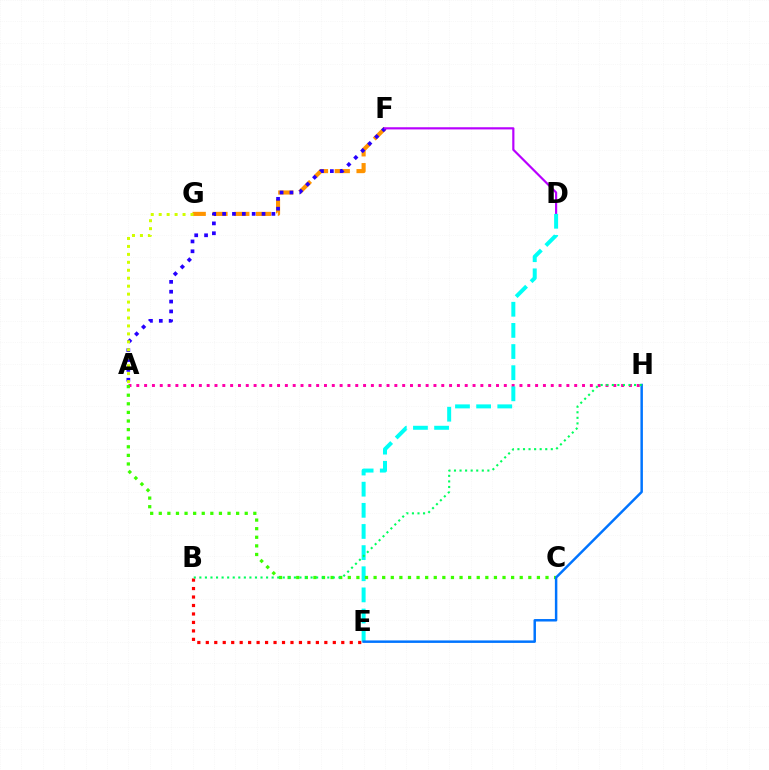{('F', 'G'): [{'color': '#ff9400', 'line_style': 'dashed', 'thickness': 2.96}], ('A', 'F'): [{'color': '#2500ff', 'line_style': 'dotted', 'thickness': 2.68}], ('A', 'G'): [{'color': '#d1ff00', 'line_style': 'dotted', 'thickness': 2.16}], ('A', 'H'): [{'color': '#ff00ac', 'line_style': 'dotted', 'thickness': 2.12}], ('D', 'F'): [{'color': '#b900ff', 'line_style': 'solid', 'thickness': 1.57}], ('B', 'E'): [{'color': '#ff0000', 'line_style': 'dotted', 'thickness': 2.3}], ('D', 'E'): [{'color': '#00fff6', 'line_style': 'dashed', 'thickness': 2.87}], ('A', 'C'): [{'color': '#3dff00', 'line_style': 'dotted', 'thickness': 2.34}], ('E', 'H'): [{'color': '#0074ff', 'line_style': 'solid', 'thickness': 1.78}], ('B', 'H'): [{'color': '#00ff5c', 'line_style': 'dotted', 'thickness': 1.51}]}